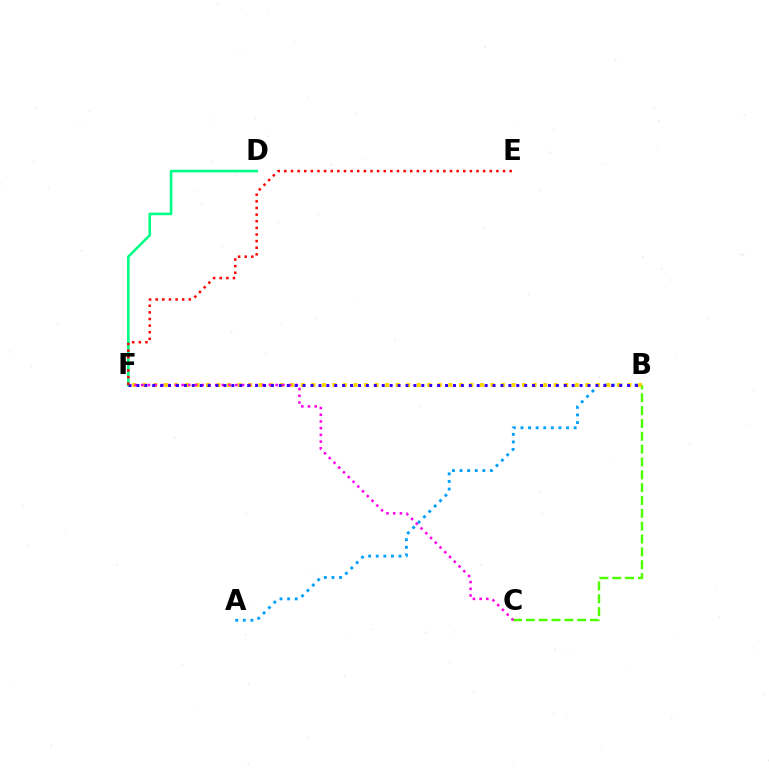{('A', 'B'): [{'color': '#009eff', 'line_style': 'dotted', 'thickness': 2.06}], ('B', 'C'): [{'color': '#4fff00', 'line_style': 'dashed', 'thickness': 1.74}], ('B', 'F'): [{'color': '#ffd500', 'line_style': 'dotted', 'thickness': 2.86}, {'color': '#3700ff', 'line_style': 'dotted', 'thickness': 2.15}], ('C', 'F'): [{'color': '#ff00ed', 'line_style': 'dotted', 'thickness': 1.83}], ('D', 'F'): [{'color': '#00ff86', 'line_style': 'solid', 'thickness': 1.88}], ('E', 'F'): [{'color': '#ff0000', 'line_style': 'dotted', 'thickness': 1.8}]}